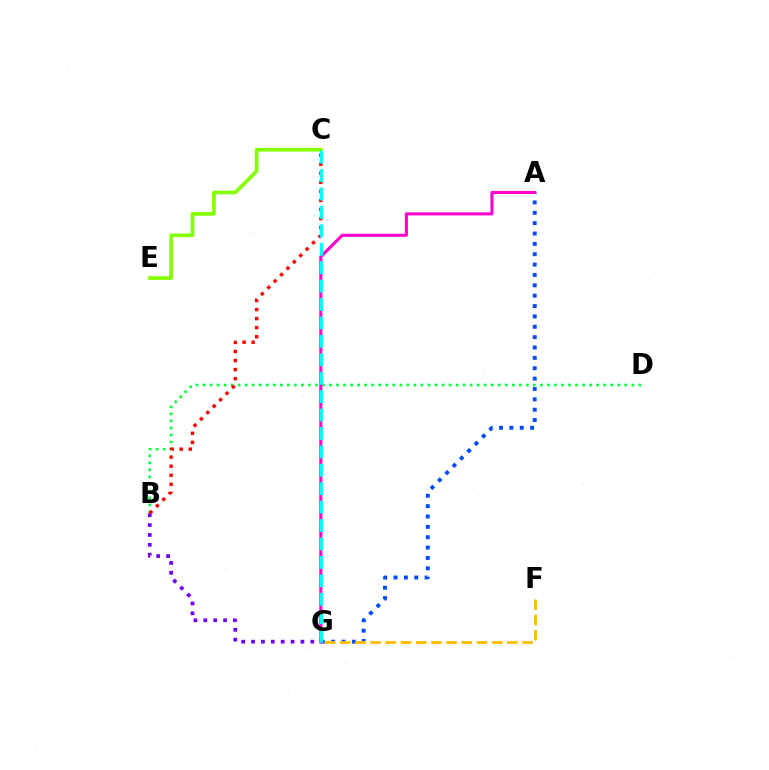{('B', 'D'): [{'color': '#00ff39', 'line_style': 'dotted', 'thickness': 1.91}], ('B', 'G'): [{'color': '#7200ff', 'line_style': 'dotted', 'thickness': 2.68}], ('C', 'E'): [{'color': '#84ff00', 'line_style': 'solid', 'thickness': 2.65}], ('A', 'G'): [{'color': '#004bff', 'line_style': 'dotted', 'thickness': 2.82}, {'color': '#ff00cf', 'line_style': 'solid', 'thickness': 2.21}], ('B', 'C'): [{'color': '#ff0000', 'line_style': 'dotted', 'thickness': 2.46}], ('F', 'G'): [{'color': '#ffbd00', 'line_style': 'dashed', 'thickness': 2.06}], ('C', 'G'): [{'color': '#00fff6', 'line_style': 'dashed', 'thickness': 2.5}]}